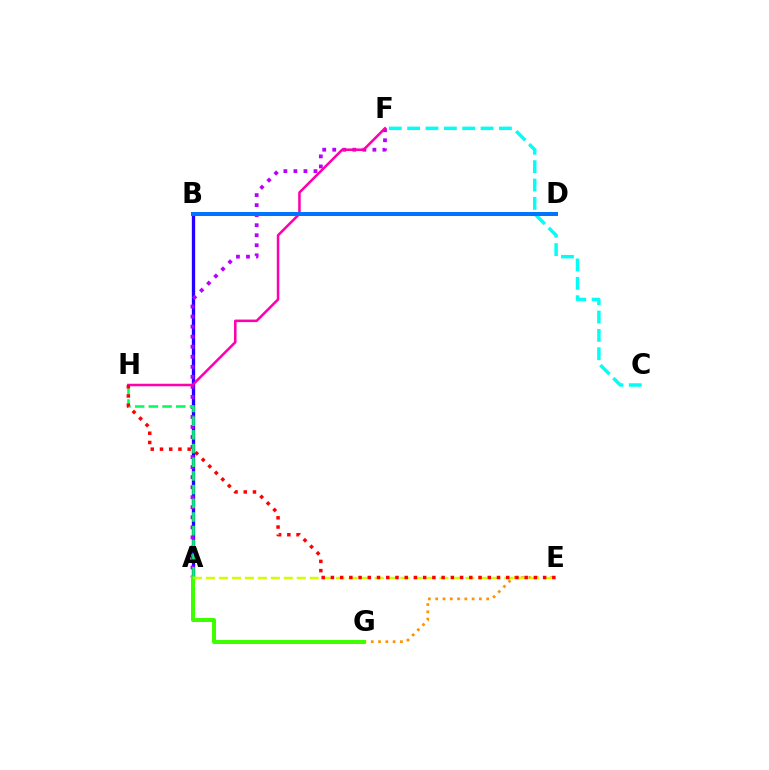{('A', 'B'): [{'color': '#2500ff', 'line_style': 'solid', 'thickness': 2.4}], ('A', 'F'): [{'color': '#b900ff', 'line_style': 'dotted', 'thickness': 2.73}], ('E', 'G'): [{'color': '#ff9400', 'line_style': 'dotted', 'thickness': 1.98}], ('A', 'G'): [{'color': '#3dff00', 'line_style': 'solid', 'thickness': 2.88}], ('F', 'H'): [{'color': '#ff00ac', 'line_style': 'solid', 'thickness': 1.83}], ('C', 'F'): [{'color': '#00fff6', 'line_style': 'dashed', 'thickness': 2.49}], ('A', 'E'): [{'color': '#d1ff00', 'line_style': 'dashed', 'thickness': 1.76}], ('A', 'H'): [{'color': '#00ff5c', 'line_style': 'dashed', 'thickness': 1.86}], ('E', 'H'): [{'color': '#ff0000', 'line_style': 'dotted', 'thickness': 2.51}], ('B', 'D'): [{'color': '#0074ff', 'line_style': 'solid', 'thickness': 2.87}]}